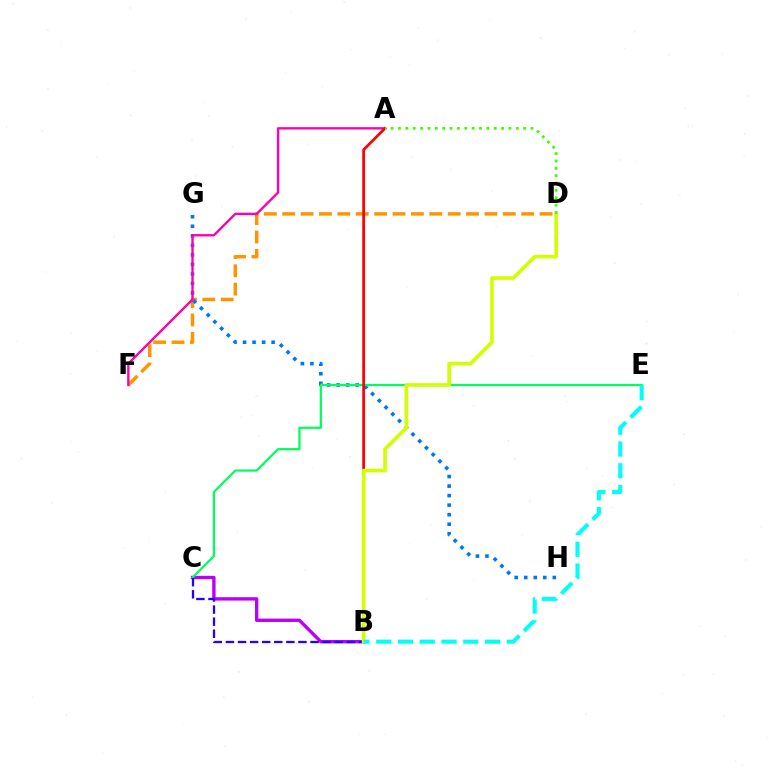{('B', 'C'): [{'color': '#b900ff', 'line_style': 'solid', 'thickness': 2.42}, {'color': '#2500ff', 'line_style': 'dashed', 'thickness': 1.64}], ('D', 'F'): [{'color': '#ff9400', 'line_style': 'dashed', 'thickness': 2.5}], ('G', 'H'): [{'color': '#0074ff', 'line_style': 'dotted', 'thickness': 2.59}], ('C', 'E'): [{'color': '#00ff5c', 'line_style': 'solid', 'thickness': 1.6}], ('A', 'F'): [{'color': '#ff00ac', 'line_style': 'solid', 'thickness': 1.7}], ('A', 'B'): [{'color': '#ff0000', 'line_style': 'solid', 'thickness': 1.95}], ('B', 'D'): [{'color': '#d1ff00', 'line_style': 'solid', 'thickness': 2.6}], ('B', 'E'): [{'color': '#00fff6', 'line_style': 'dashed', 'thickness': 2.96}], ('A', 'D'): [{'color': '#3dff00', 'line_style': 'dotted', 'thickness': 2.0}]}